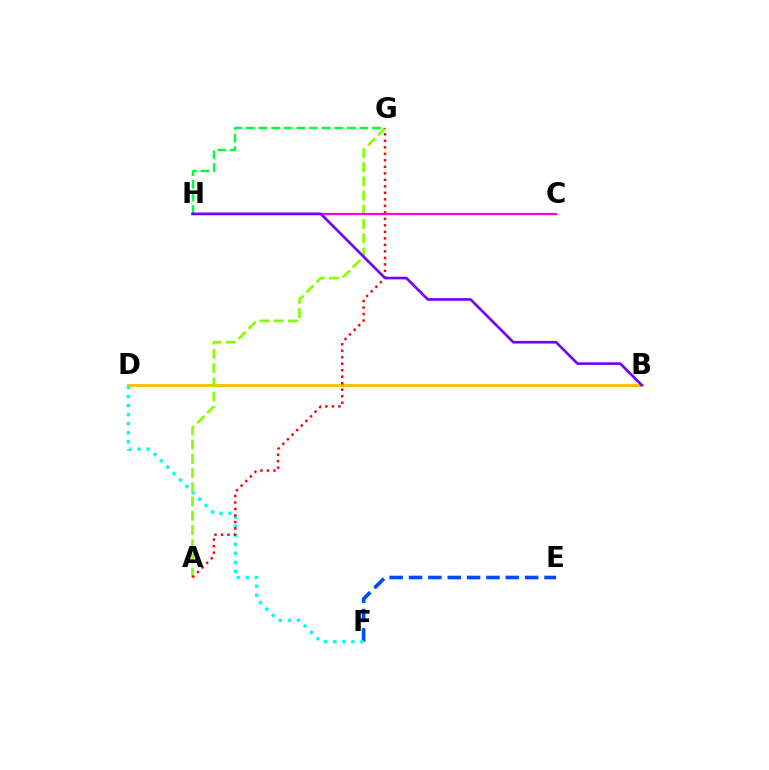{('E', 'F'): [{'color': '#004bff', 'line_style': 'dashed', 'thickness': 2.63}], ('B', 'D'): [{'color': '#ffbd00', 'line_style': 'solid', 'thickness': 2.03}], ('D', 'F'): [{'color': '#00fff6', 'line_style': 'dotted', 'thickness': 2.46}], ('A', 'G'): [{'color': '#84ff00', 'line_style': 'dashed', 'thickness': 1.93}, {'color': '#ff0000', 'line_style': 'dotted', 'thickness': 1.77}], ('G', 'H'): [{'color': '#00ff39', 'line_style': 'dashed', 'thickness': 1.72}], ('C', 'H'): [{'color': '#ff00cf', 'line_style': 'solid', 'thickness': 1.56}], ('B', 'H'): [{'color': '#7200ff', 'line_style': 'solid', 'thickness': 1.91}]}